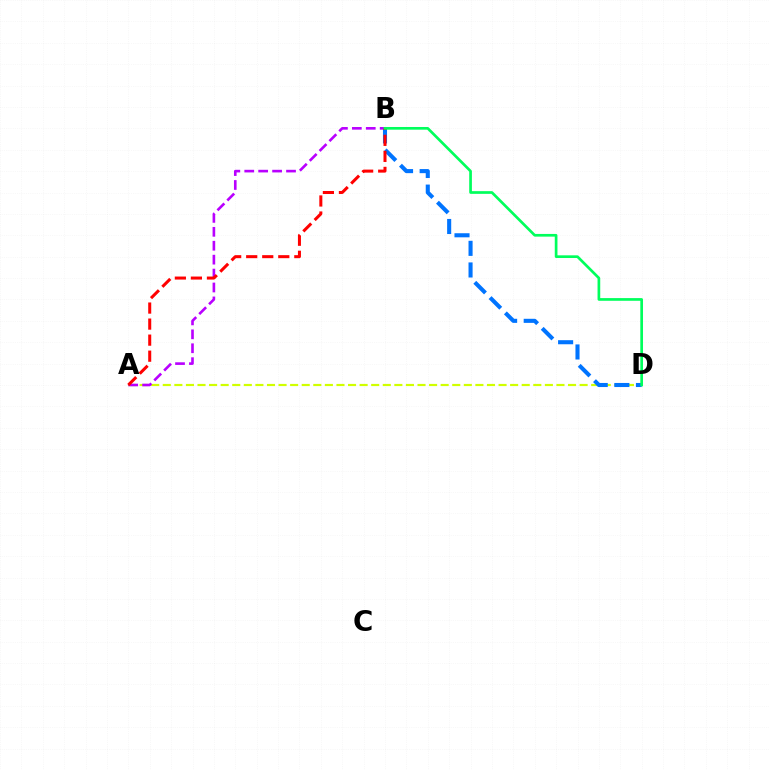{('A', 'D'): [{'color': '#d1ff00', 'line_style': 'dashed', 'thickness': 1.57}], ('B', 'D'): [{'color': '#0074ff', 'line_style': 'dashed', 'thickness': 2.94}, {'color': '#00ff5c', 'line_style': 'solid', 'thickness': 1.94}], ('A', 'B'): [{'color': '#b900ff', 'line_style': 'dashed', 'thickness': 1.89}, {'color': '#ff0000', 'line_style': 'dashed', 'thickness': 2.18}]}